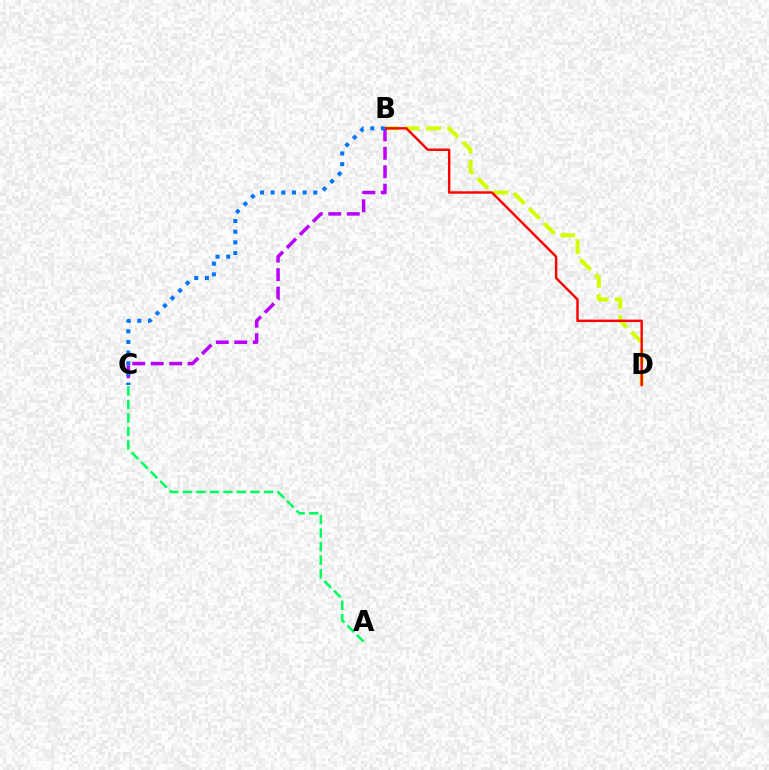{('B', 'D'): [{'color': '#d1ff00', 'line_style': 'dashed', 'thickness': 2.89}, {'color': '#ff0000', 'line_style': 'solid', 'thickness': 1.74}], ('A', 'C'): [{'color': '#00ff5c', 'line_style': 'dashed', 'thickness': 1.83}], ('B', 'C'): [{'color': '#b900ff', 'line_style': 'dashed', 'thickness': 2.51}, {'color': '#0074ff', 'line_style': 'dotted', 'thickness': 2.9}]}